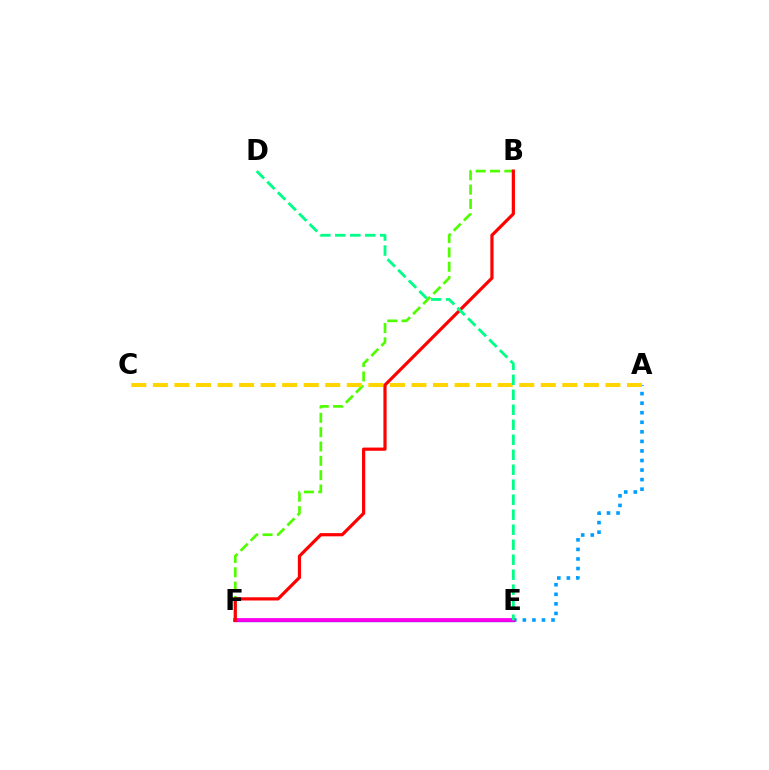{('A', 'E'): [{'color': '#009eff', 'line_style': 'dotted', 'thickness': 2.6}], ('E', 'F'): [{'color': '#3700ff', 'line_style': 'solid', 'thickness': 2.39}, {'color': '#ff00ed', 'line_style': 'solid', 'thickness': 2.68}], ('B', 'F'): [{'color': '#4fff00', 'line_style': 'dashed', 'thickness': 1.95}, {'color': '#ff0000', 'line_style': 'solid', 'thickness': 2.3}], ('A', 'C'): [{'color': '#ffd500', 'line_style': 'dashed', 'thickness': 2.93}], ('D', 'E'): [{'color': '#00ff86', 'line_style': 'dashed', 'thickness': 2.04}]}